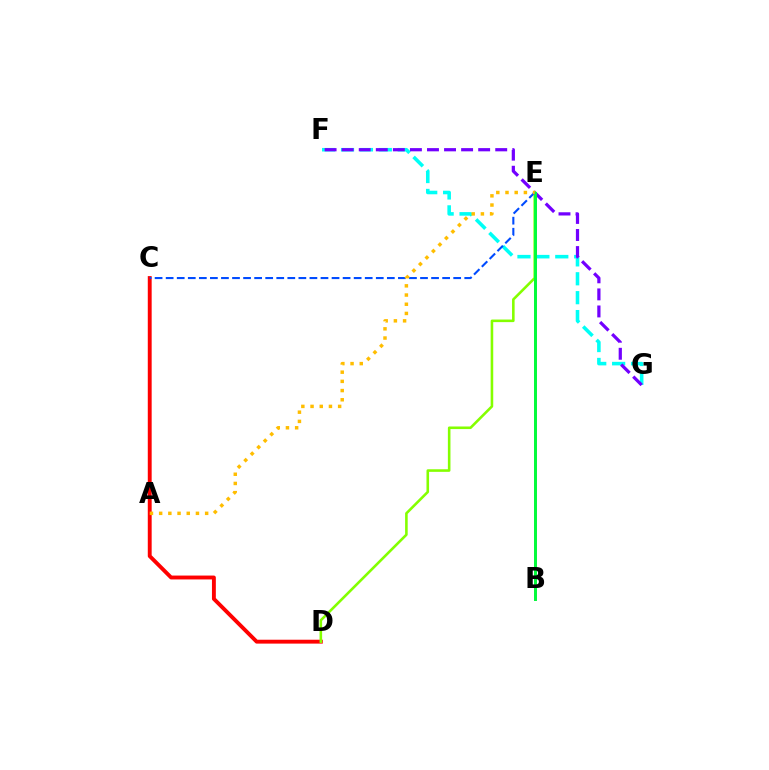{('F', 'G'): [{'color': '#00fff6', 'line_style': 'dashed', 'thickness': 2.57}, {'color': '#7200ff', 'line_style': 'dashed', 'thickness': 2.32}], ('B', 'E'): [{'color': '#ff00cf', 'line_style': 'solid', 'thickness': 1.9}, {'color': '#00ff39', 'line_style': 'solid', 'thickness': 2.11}], ('C', 'D'): [{'color': '#ff0000', 'line_style': 'solid', 'thickness': 2.8}], ('D', 'E'): [{'color': '#84ff00', 'line_style': 'solid', 'thickness': 1.86}], ('C', 'E'): [{'color': '#004bff', 'line_style': 'dashed', 'thickness': 1.5}], ('A', 'E'): [{'color': '#ffbd00', 'line_style': 'dotted', 'thickness': 2.5}]}